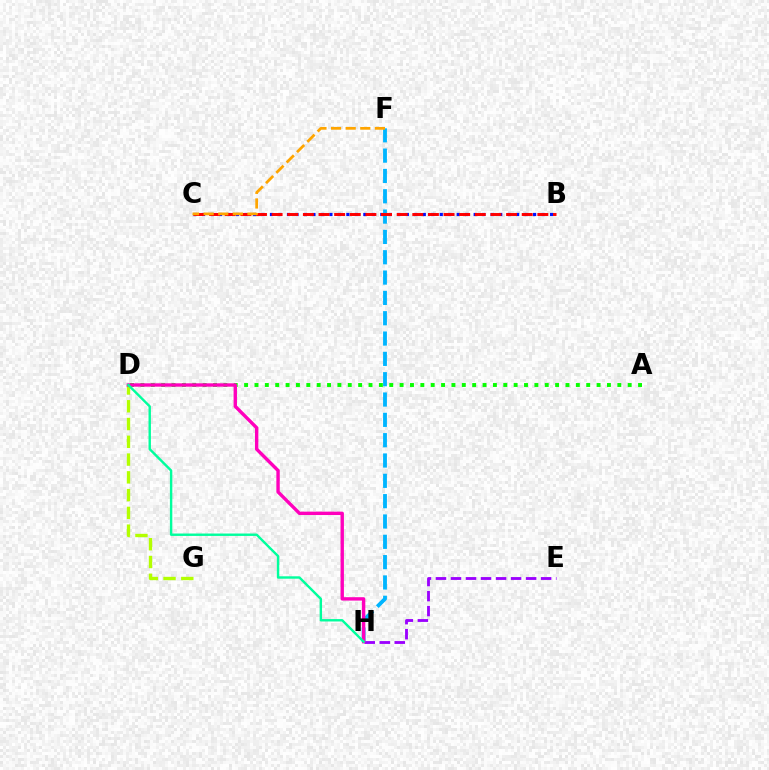{('F', 'H'): [{'color': '#00b5ff', 'line_style': 'dashed', 'thickness': 2.76}], ('D', 'G'): [{'color': '#b3ff00', 'line_style': 'dashed', 'thickness': 2.41}], ('E', 'H'): [{'color': '#9b00ff', 'line_style': 'dashed', 'thickness': 2.04}], ('B', 'C'): [{'color': '#0010ff', 'line_style': 'dotted', 'thickness': 2.31}, {'color': '#ff0000', 'line_style': 'dashed', 'thickness': 2.12}], ('A', 'D'): [{'color': '#08ff00', 'line_style': 'dotted', 'thickness': 2.82}], ('D', 'H'): [{'color': '#ff00bd', 'line_style': 'solid', 'thickness': 2.44}, {'color': '#00ff9d', 'line_style': 'solid', 'thickness': 1.73}], ('C', 'F'): [{'color': '#ffa500', 'line_style': 'dashed', 'thickness': 1.99}]}